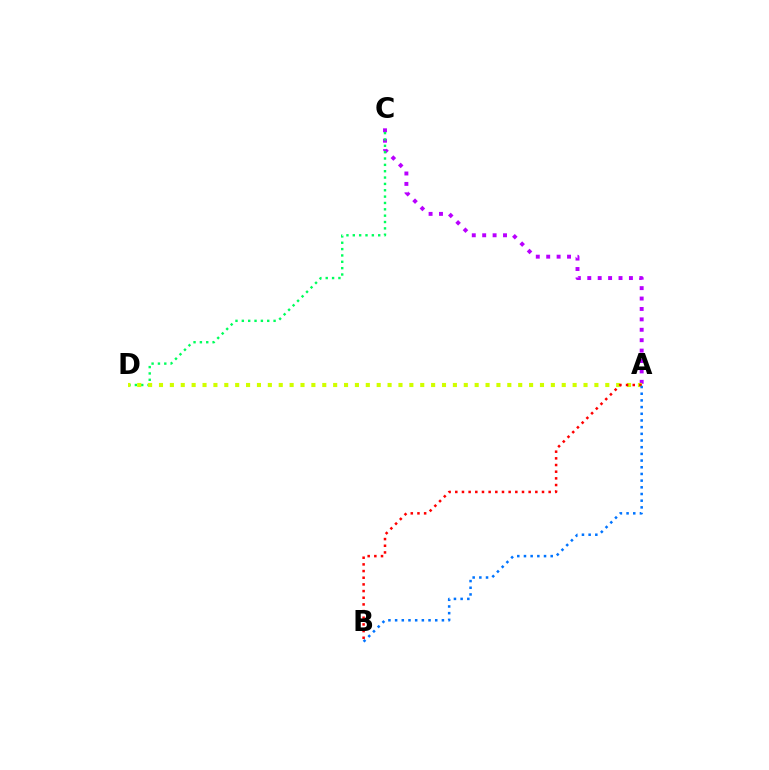{('A', 'C'): [{'color': '#b900ff', 'line_style': 'dotted', 'thickness': 2.83}], ('C', 'D'): [{'color': '#00ff5c', 'line_style': 'dotted', 'thickness': 1.73}], ('A', 'D'): [{'color': '#d1ff00', 'line_style': 'dotted', 'thickness': 2.96}], ('A', 'B'): [{'color': '#ff0000', 'line_style': 'dotted', 'thickness': 1.81}, {'color': '#0074ff', 'line_style': 'dotted', 'thickness': 1.82}]}